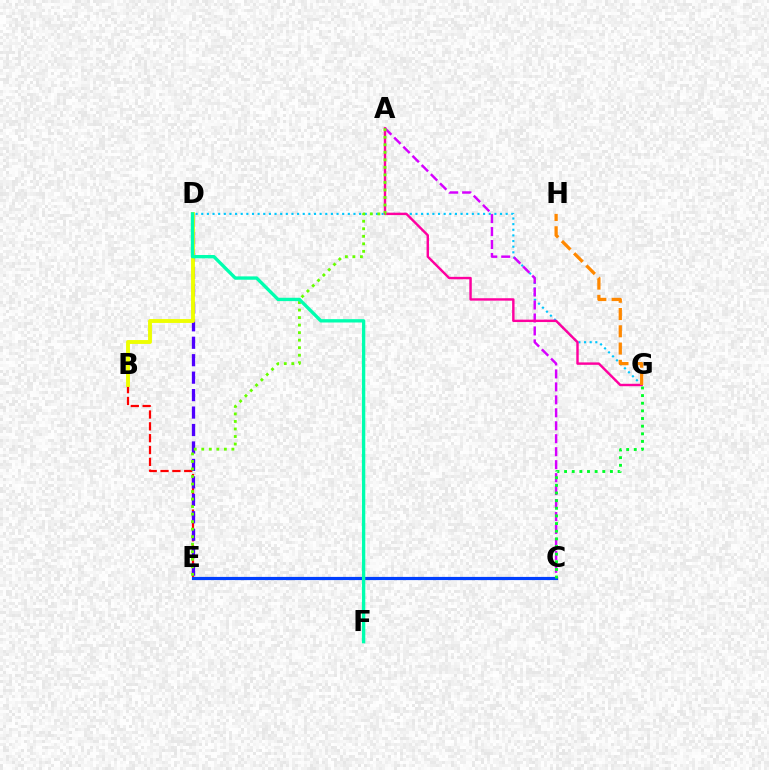{('C', 'E'): [{'color': '#003fff', 'line_style': 'solid', 'thickness': 2.29}], ('B', 'E'): [{'color': '#ff0000', 'line_style': 'dashed', 'thickness': 1.61}], ('D', 'G'): [{'color': '#00c7ff', 'line_style': 'dotted', 'thickness': 1.53}], ('A', 'C'): [{'color': '#d600ff', 'line_style': 'dashed', 'thickness': 1.76}], ('D', 'E'): [{'color': '#4f00ff', 'line_style': 'dashed', 'thickness': 2.37}], ('A', 'G'): [{'color': '#ff00a0', 'line_style': 'solid', 'thickness': 1.74}], ('G', 'H'): [{'color': '#ff8800', 'line_style': 'dashed', 'thickness': 2.35}], ('B', 'D'): [{'color': '#eeff00', 'line_style': 'solid', 'thickness': 2.8}], ('C', 'G'): [{'color': '#00ff27', 'line_style': 'dotted', 'thickness': 2.08}], ('A', 'E'): [{'color': '#66ff00', 'line_style': 'dotted', 'thickness': 2.04}], ('D', 'F'): [{'color': '#00ffaf', 'line_style': 'solid', 'thickness': 2.41}]}